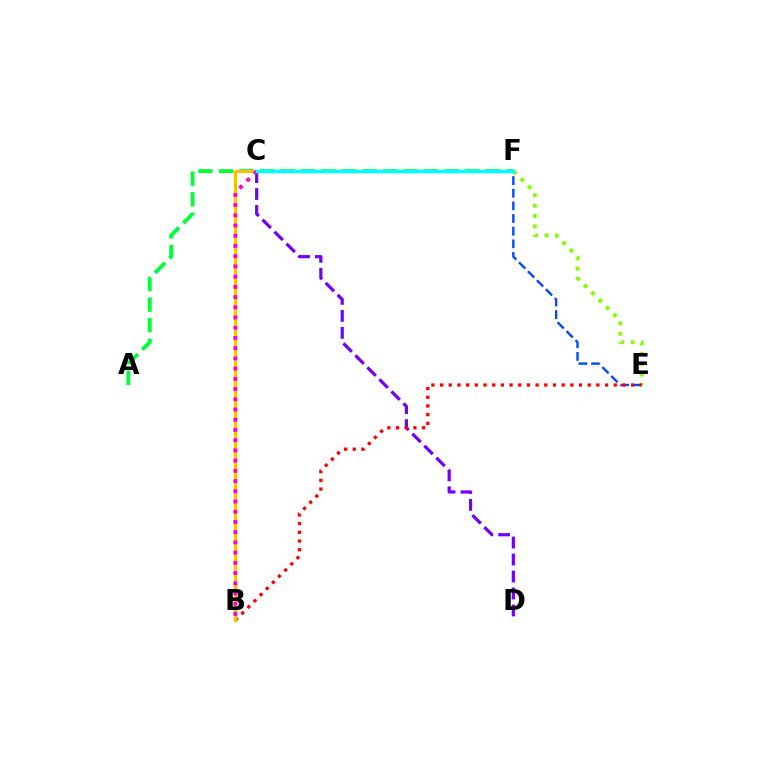{('C', 'D'): [{'color': '#7200ff', 'line_style': 'dashed', 'thickness': 2.31}], ('A', 'F'): [{'color': '#00ff39', 'line_style': 'dashed', 'thickness': 2.79}], ('E', 'F'): [{'color': '#84ff00', 'line_style': 'dotted', 'thickness': 2.81}, {'color': '#004bff', 'line_style': 'dashed', 'thickness': 1.72}], ('B', 'E'): [{'color': '#ff0000', 'line_style': 'dotted', 'thickness': 2.36}], ('B', 'C'): [{'color': '#ffbd00', 'line_style': 'solid', 'thickness': 2.13}, {'color': '#ff00cf', 'line_style': 'dotted', 'thickness': 2.78}], ('C', 'F'): [{'color': '#00fff6', 'line_style': 'solid', 'thickness': 2.51}]}